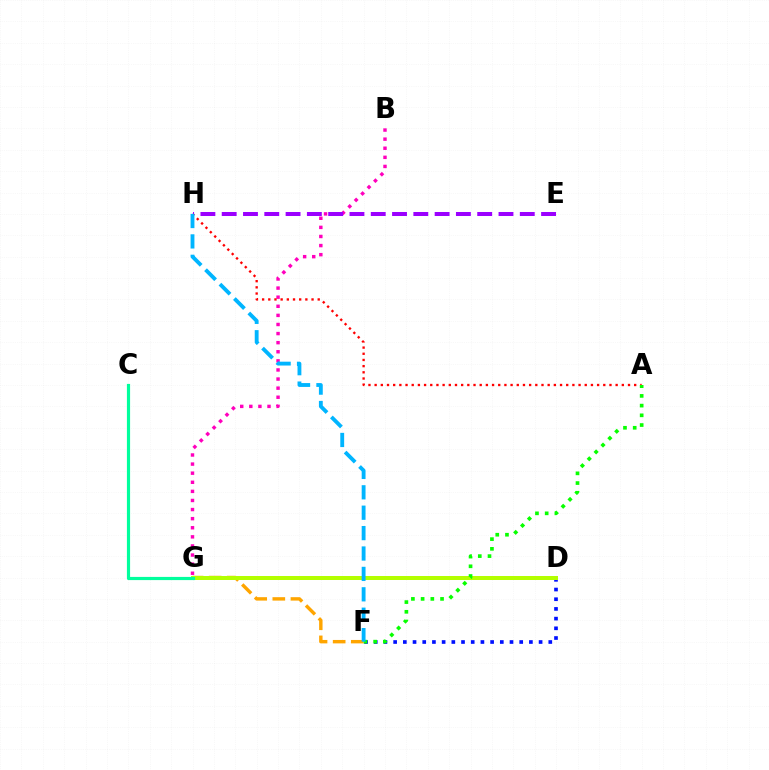{('B', 'G'): [{'color': '#ff00bd', 'line_style': 'dotted', 'thickness': 2.47}], ('D', 'F'): [{'color': '#0010ff', 'line_style': 'dotted', 'thickness': 2.63}], ('A', 'H'): [{'color': '#ff0000', 'line_style': 'dotted', 'thickness': 1.68}], ('F', 'G'): [{'color': '#ffa500', 'line_style': 'dashed', 'thickness': 2.46}], ('E', 'H'): [{'color': '#9b00ff', 'line_style': 'dashed', 'thickness': 2.89}], ('D', 'G'): [{'color': '#b3ff00', 'line_style': 'solid', 'thickness': 2.88}], ('A', 'F'): [{'color': '#08ff00', 'line_style': 'dotted', 'thickness': 2.64}], ('C', 'G'): [{'color': '#00ff9d', 'line_style': 'solid', 'thickness': 2.29}], ('F', 'H'): [{'color': '#00b5ff', 'line_style': 'dashed', 'thickness': 2.77}]}